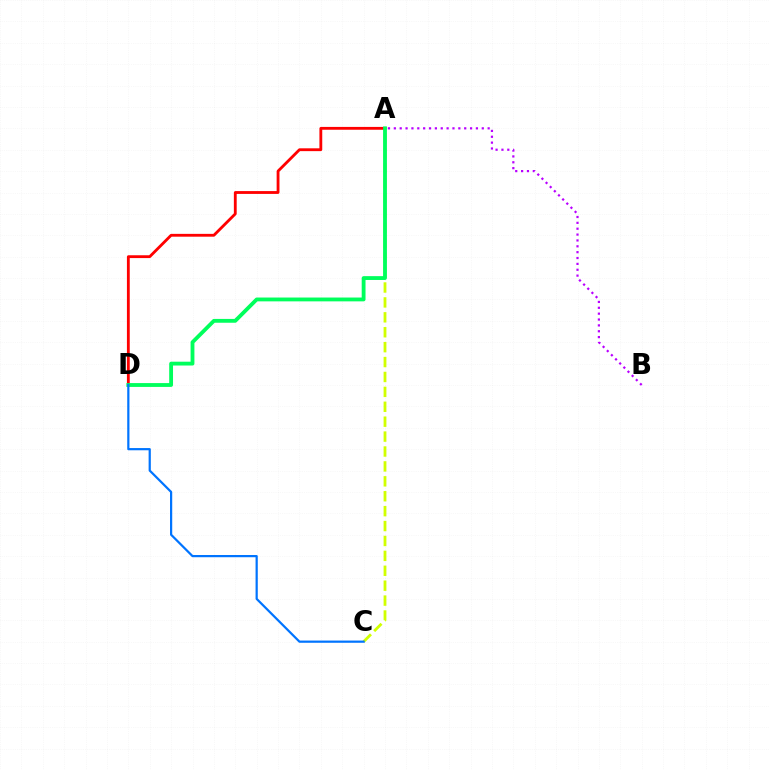{('A', 'C'): [{'color': '#d1ff00', 'line_style': 'dashed', 'thickness': 2.03}], ('A', 'D'): [{'color': '#ff0000', 'line_style': 'solid', 'thickness': 2.04}, {'color': '#00ff5c', 'line_style': 'solid', 'thickness': 2.76}], ('A', 'B'): [{'color': '#b900ff', 'line_style': 'dotted', 'thickness': 1.59}], ('C', 'D'): [{'color': '#0074ff', 'line_style': 'solid', 'thickness': 1.6}]}